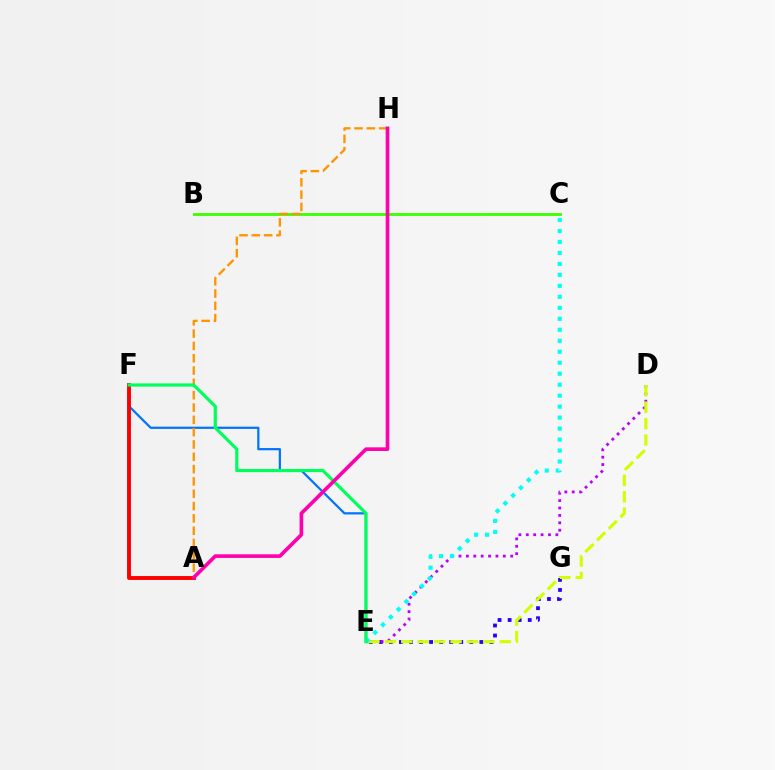{('E', 'F'): [{'color': '#0074ff', 'line_style': 'solid', 'thickness': 1.6}, {'color': '#00ff5c', 'line_style': 'solid', 'thickness': 2.29}], ('B', 'C'): [{'color': '#3dff00', 'line_style': 'solid', 'thickness': 2.04}], ('E', 'G'): [{'color': '#2500ff', 'line_style': 'dotted', 'thickness': 2.73}], ('A', 'H'): [{'color': '#ff9400', 'line_style': 'dashed', 'thickness': 1.67}, {'color': '#ff00ac', 'line_style': 'solid', 'thickness': 2.62}], ('D', 'E'): [{'color': '#b900ff', 'line_style': 'dotted', 'thickness': 2.01}, {'color': '#d1ff00', 'line_style': 'dashed', 'thickness': 2.23}], ('A', 'F'): [{'color': '#ff0000', 'line_style': 'solid', 'thickness': 2.81}], ('C', 'E'): [{'color': '#00fff6', 'line_style': 'dotted', 'thickness': 2.98}]}